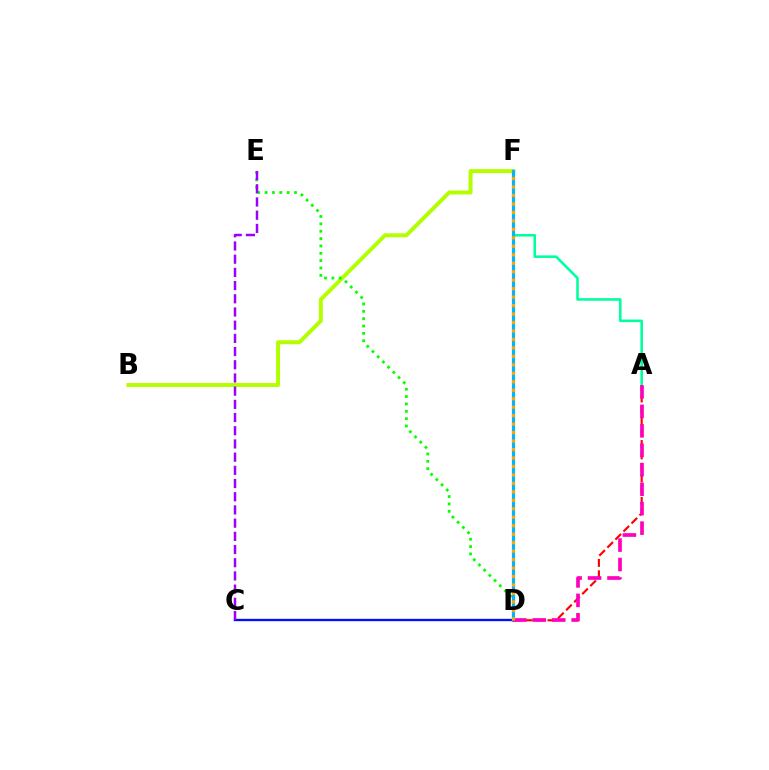{('B', 'F'): [{'color': '#b3ff00', 'line_style': 'solid', 'thickness': 2.85}], ('A', 'D'): [{'color': '#ff0000', 'line_style': 'dashed', 'thickness': 1.55}, {'color': '#ff00bd', 'line_style': 'dashed', 'thickness': 2.64}], ('D', 'E'): [{'color': '#08ff00', 'line_style': 'dotted', 'thickness': 2.0}], ('C', 'D'): [{'color': '#0010ff', 'line_style': 'solid', 'thickness': 1.69}], ('A', 'F'): [{'color': '#00ff9d', 'line_style': 'solid', 'thickness': 1.85}], ('C', 'E'): [{'color': '#9b00ff', 'line_style': 'dashed', 'thickness': 1.79}], ('D', 'F'): [{'color': '#00b5ff', 'line_style': 'solid', 'thickness': 2.28}, {'color': '#ffa500', 'line_style': 'dotted', 'thickness': 2.3}]}